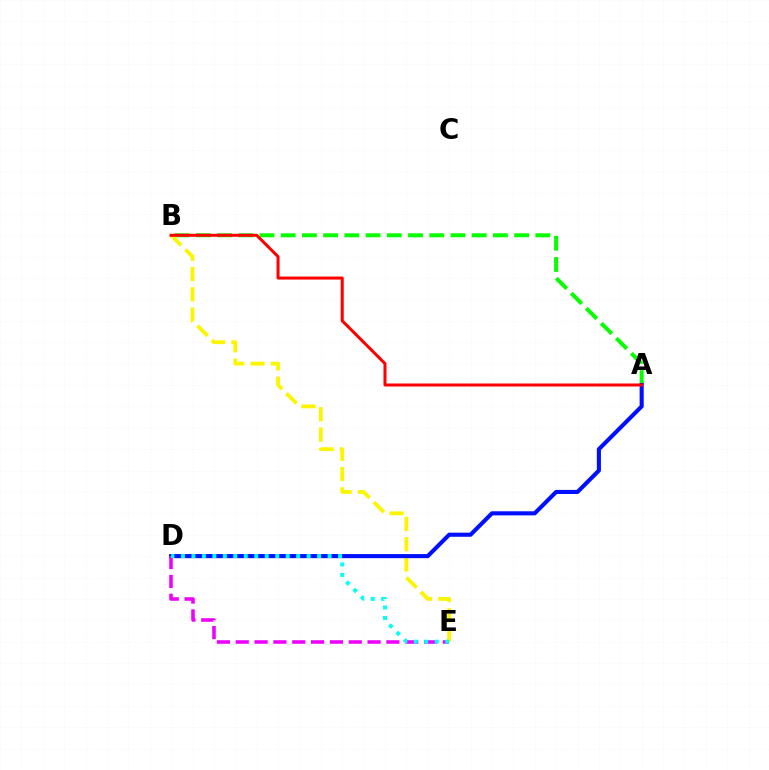{('A', 'B'): [{'color': '#08ff00', 'line_style': 'dashed', 'thickness': 2.88}, {'color': '#ff0000', 'line_style': 'solid', 'thickness': 2.18}], ('B', 'E'): [{'color': '#fcf500', 'line_style': 'dashed', 'thickness': 2.76}], ('A', 'D'): [{'color': '#0010ff', 'line_style': 'solid', 'thickness': 2.95}], ('D', 'E'): [{'color': '#ee00ff', 'line_style': 'dashed', 'thickness': 2.56}, {'color': '#00fff6', 'line_style': 'dotted', 'thickness': 2.85}]}